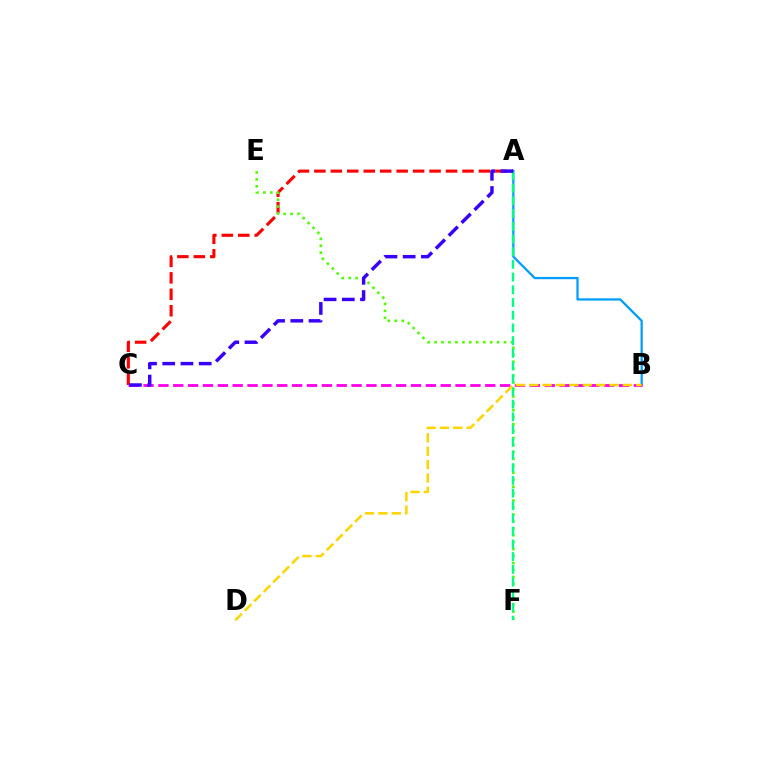{('A', 'C'): [{'color': '#ff0000', 'line_style': 'dashed', 'thickness': 2.24}, {'color': '#3700ff', 'line_style': 'dashed', 'thickness': 2.48}], ('A', 'B'): [{'color': '#009eff', 'line_style': 'solid', 'thickness': 1.64}], ('E', 'F'): [{'color': '#4fff00', 'line_style': 'dotted', 'thickness': 1.89}], ('A', 'F'): [{'color': '#00ff86', 'line_style': 'dashed', 'thickness': 1.73}], ('B', 'C'): [{'color': '#ff00ed', 'line_style': 'dashed', 'thickness': 2.02}], ('B', 'D'): [{'color': '#ffd500', 'line_style': 'dashed', 'thickness': 1.82}]}